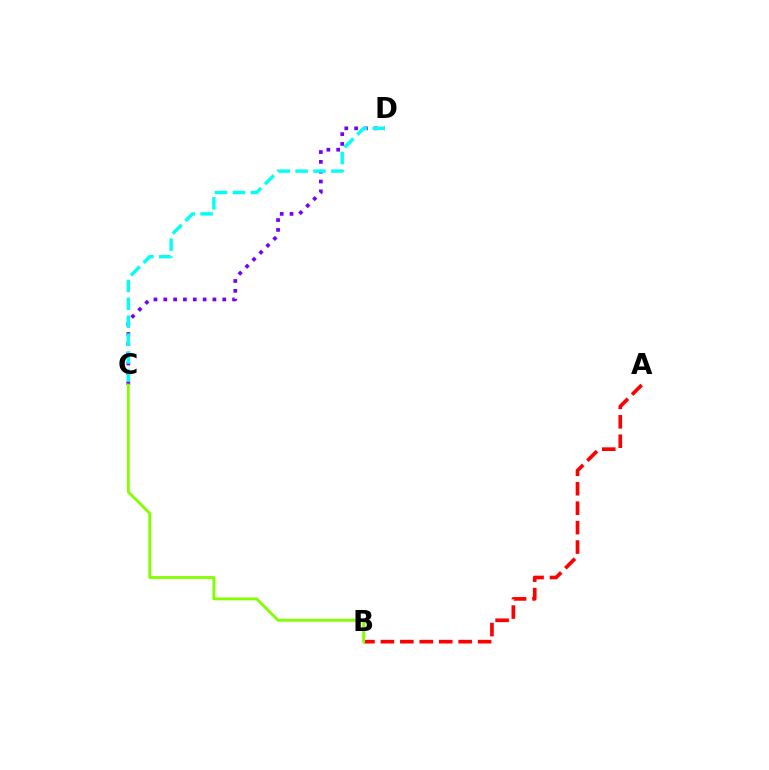{('C', 'D'): [{'color': '#7200ff', 'line_style': 'dotted', 'thickness': 2.67}, {'color': '#00fff6', 'line_style': 'dashed', 'thickness': 2.43}], ('A', 'B'): [{'color': '#ff0000', 'line_style': 'dashed', 'thickness': 2.64}], ('B', 'C'): [{'color': '#84ff00', 'line_style': 'solid', 'thickness': 2.06}]}